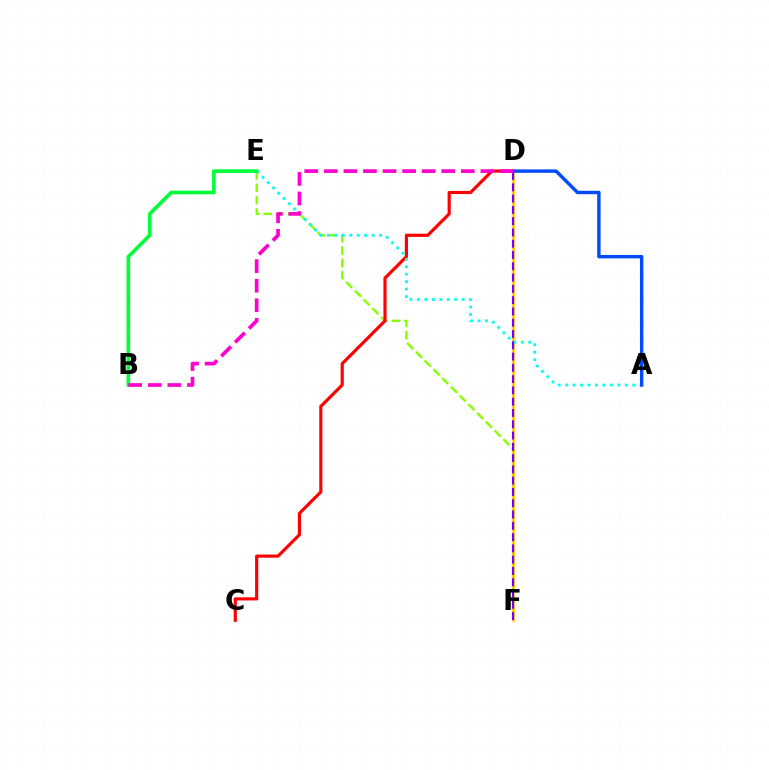{('E', 'F'): [{'color': '#84ff00', 'line_style': 'dashed', 'thickness': 1.68}], ('D', 'F'): [{'color': '#ffbd00', 'line_style': 'solid', 'thickness': 1.84}, {'color': '#7200ff', 'line_style': 'dashed', 'thickness': 1.53}], ('C', 'D'): [{'color': '#ff0000', 'line_style': 'solid', 'thickness': 2.27}], ('A', 'E'): [{'color': '#00fff6', 'line_style': 'dotted', 'thickness': 2.03}], ('A', 'D'): [{'color': '#004bff', 'line_style': 'solid', 'thickness': 2.45}], ('B', 'E'): [{'color': '#00ff39', 'line_style': 'solid', 'thickness': 2.62}], ('B', 'D'): [{'color': '#ff00cf', 'line_style': 'dashed', 'thickness': 2.66}]}